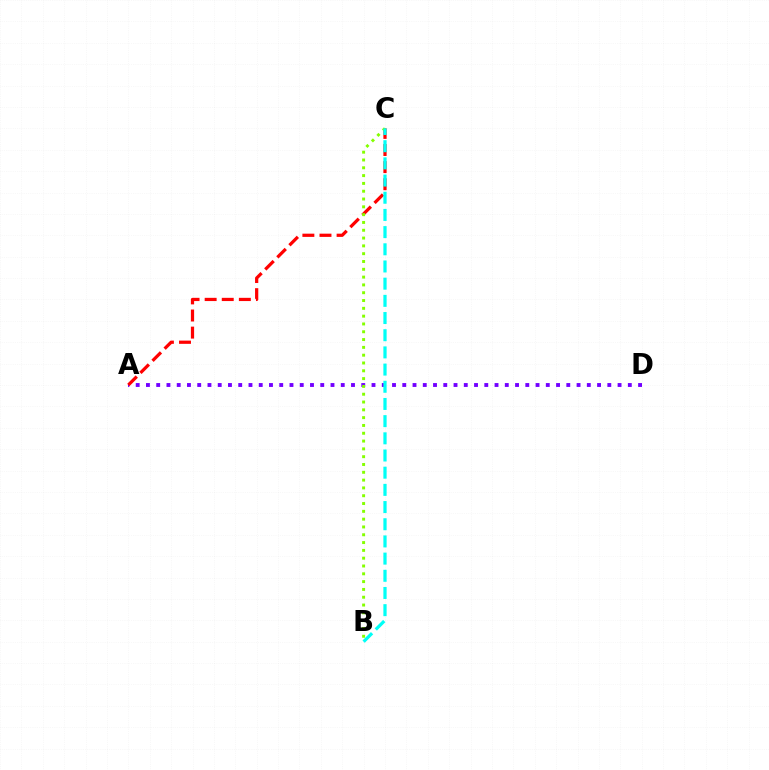{('A', 'D'): [{'color': '#7200ff', 'line_style': 'dotted', 'thickness': 2.79}], ('A', 'C'): [{'color': '#ff0000', 'line_style': 'dashed', 'thickness': 2.32}], ('B', 'C'): [{'color': '#84ff00', 'line_style': 'dotted', 'thickness': 2.12}, {'color': '#00fff6', 'line_style': 'dashed', 'thickness': 2.33}]}